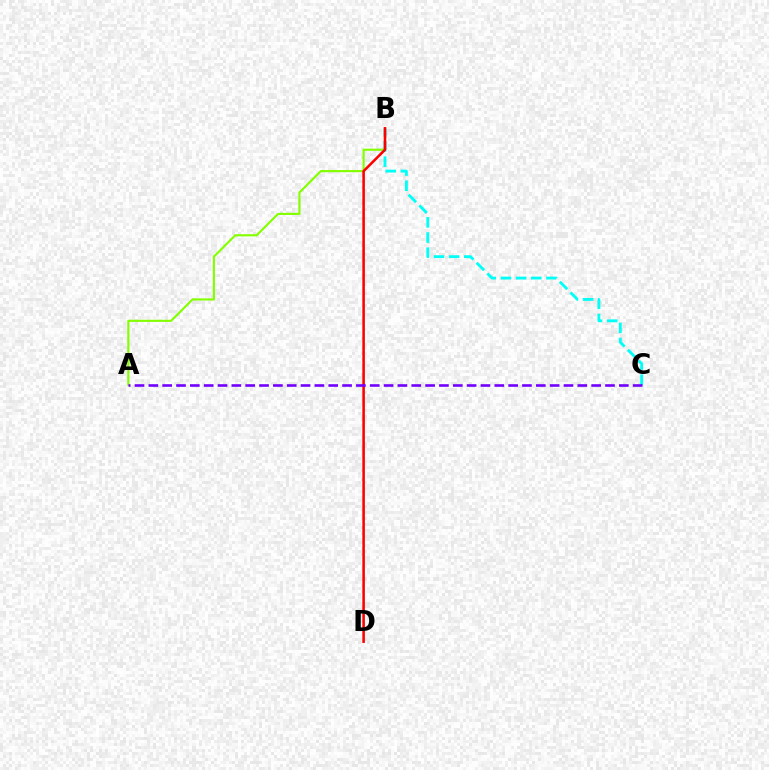{('A', 'B'): [{'color': '#84ff00', 'line_style': 'solid', 'thickness': 1.55}], ('B', 'C'): [{'color': '#00fff6', 'line_style': 'dashed', 'thickness': 2.06}], ('B', 'D'): [{'color': '#ff0000', 'line_style': 'solid', 'thickness': 1.84}], ('A', 'C'): [{'color': '#7200ff', 'line_style': 'dashed', 'thickness': 1.88}]}